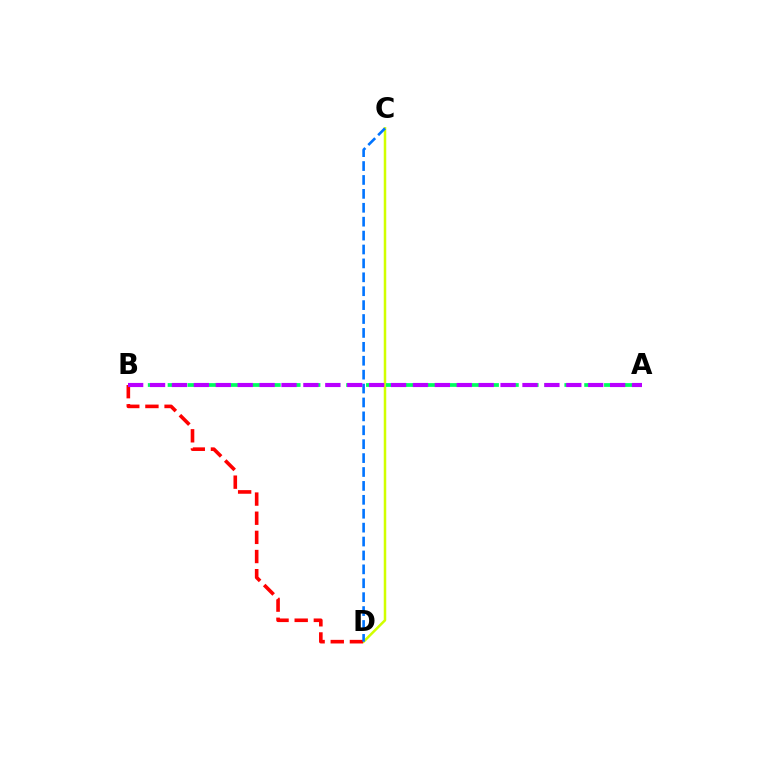{('C', 'D'): [{'color': '#d1ff00', 'line_style': 'solid', 'thickness': 1.81}, {'color': '#0074ff', 'line_style': 'dashed', 'thickness': 1.89}], ('B', 'D'): [{'color': '#ff0000', 'line_style': 'dashed', 'thickness': 2.6}], ('A', 'B'): [{'color': '#00ff5c', 'line_style': 'dashed', 'thickness': 2.69}, {'color': '#b900ff', 'line_style': 'dashed', 'thickness': 2.98}]}